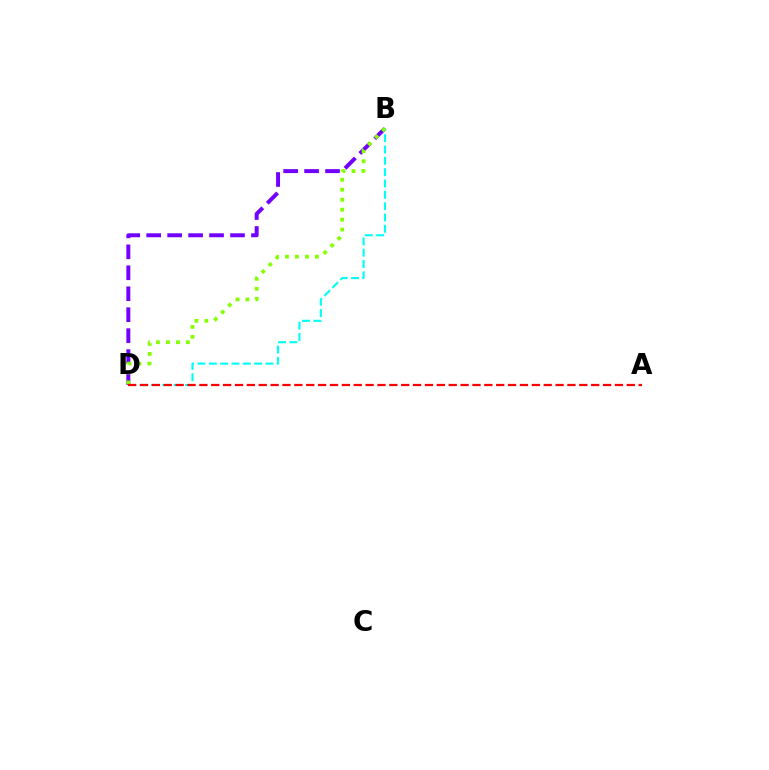{('B', 'D'): [{'color': '#7200ff', 'line_style': 'dashed', 'thickness': 2.85}, {'color': '#00fff6', 'line_style': 'dashed', 'thickness': 1.54}, {'color': '#84ff00', 'line_style': 'dotted', 'thickness': 2.71}], ('A', 'D'): [{'color': '#ff0000', 'line_style': 'dashed', 'thickness': 1.61}]}